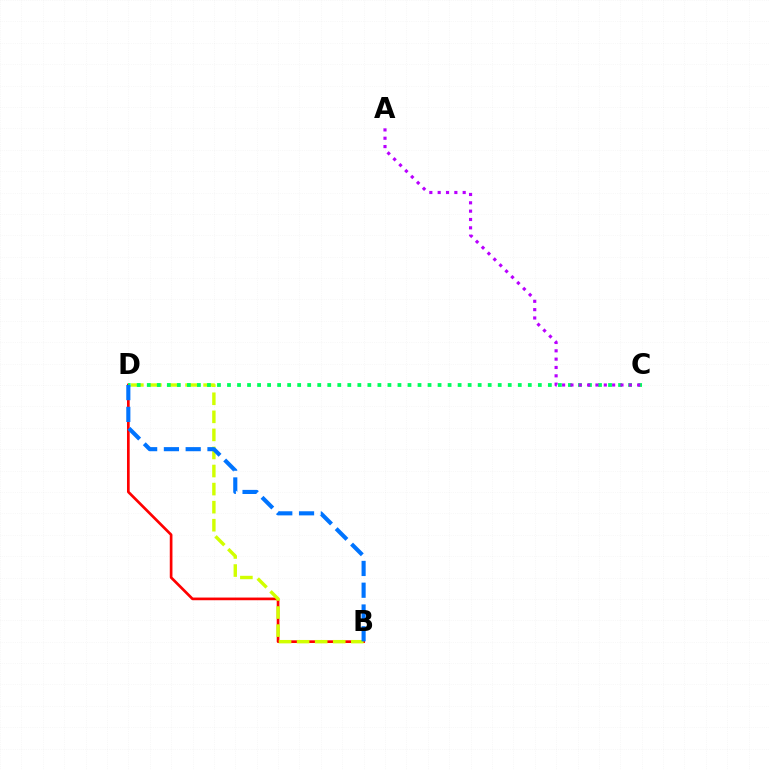{('B', 'D'): [{'color': '#ff0000', 'line_style': 'solid', 'thickness': 1.93}, {'color': '#d1ff00', 'line_style': 'dashed', 'thickness': 2.45}, {'color': '#0074ff', 'line_style': 'dashed', 'thickness': 2.96}], ('C', 'D'): [{'color': '#00ff5c', 'line_style': 'dotted', 'thickness': 2.72}], ('A', 'C'): [{'color': '#b900ff', 'line_style': 'dotted', 'thickness': 2.27}]}